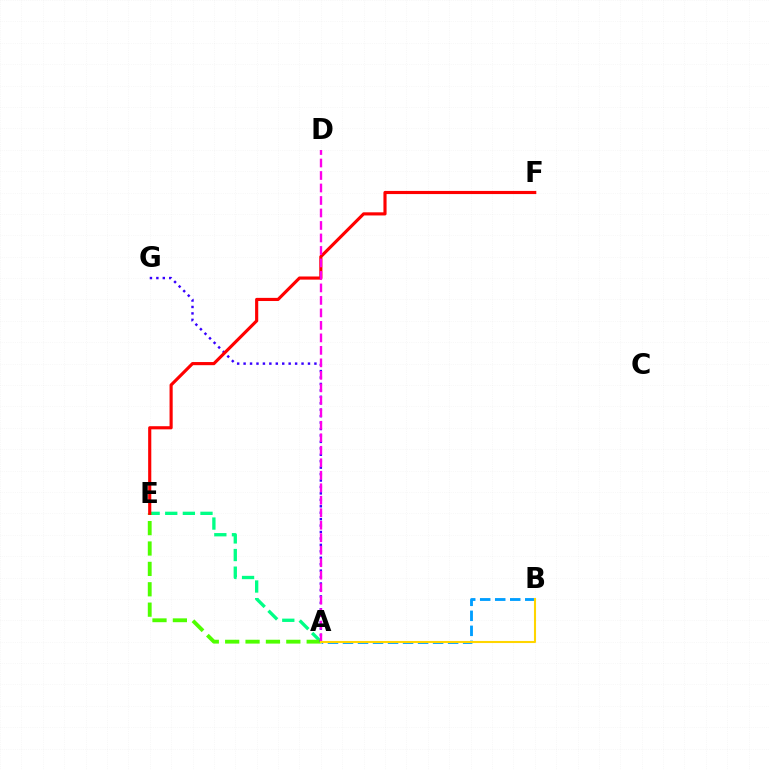{('A', 'E'): [{'color': '#00ff86', 'line_style': 'dashed', 'thickness': 2.39}, {'color': '#4fff00', 'line_style': 'dashed', 'thickness': 2.77}], ('A', 'G'): [{'color': '#3700ff', 'line_style': 'dotted', 'thickness': 1.75}], ('E', 'F'): [{'color': '#ff0000', 'line_style': 'solid', 'thickness': 2.26}], ('A', 'B'): [{'color': '#009eff', 'line_style': 'dashed', 'thickness': 2.04}, {'color': '#ffd500', 'line_style': 'solid', 'thickness': 1.51}], ('A', 'D'): [{'color': '#ff00ed', 'line_style': 'dashed', 'thickness': 1.7}]}